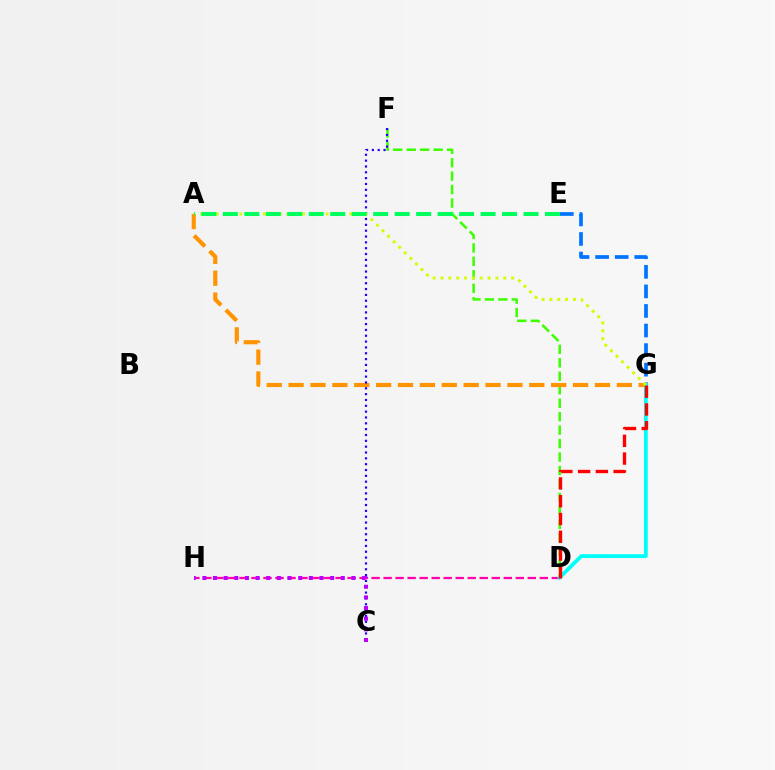{('D', 'H'): [{'color': '#ff00ac', 'line_style': 'dashed', 'thickness': 1.63}], ('E', 'G'): [{'color': '#0074ff', 'line_style': 'dashed', 'thickness': 2.66}], ('D', 'F'): [{'color': '#3dff00', 'line_style': 'dashed', 'thickness': 1.83}], ('A', 'G'): [{'color': '#ff9400', 'line_style': 'dashed', 'thickness': 2.97}, {'color': '#d1ff00', 'line_style': 'dotted', 'thickness': 2.13}], ('D', 'G'): [{'color': '#00fff6', 'line_style': 'solid', 'thickness': 2.74}, {'color': '#ff0000', 'line_style': 'dashed', 'thickness': 2.41}], ('C', 'F'): [{'color': '#2500ff', 'line_style': 'dotted', 'thickness': 1.59}], ('A', 'E'): [{'color': '#00ff5c', 'line_style': 'dashed', 'thickness': 2.92}], ('C', 'H'): [{'color': '#b900ff', 'line_style': 'dotted', 'thickness': 2.89}]}